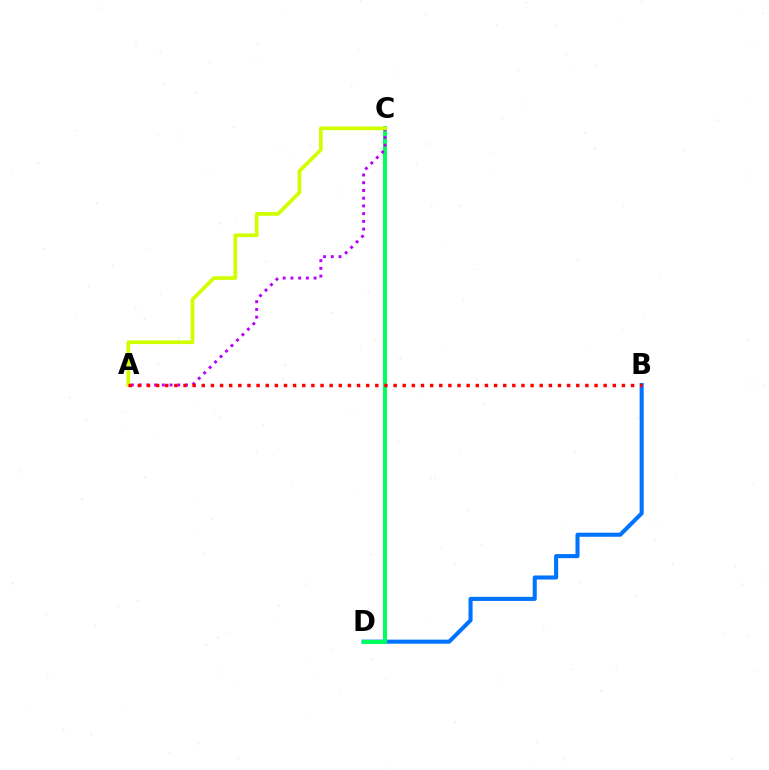{('B', 'D'): [{'color': '#0074ff', 'line_style': 'solid', 'thickness': 2.93}], ('C', 'D'): [{'color': '#00ff5c', 'line_style': 'solid', 'thickness': 2.88}], ('A', 'C'): [{'color': '#b900ff', 'line_style': 'dotted', 'thickness': 2.1}, {'color': '#d1ff00', 'line_style': 'solid', 'thickness': 2.67}], ('A', 'B'): [{'color': '#ff0000', 'line_style': 'dotted', 'thickness': 2.48}]}